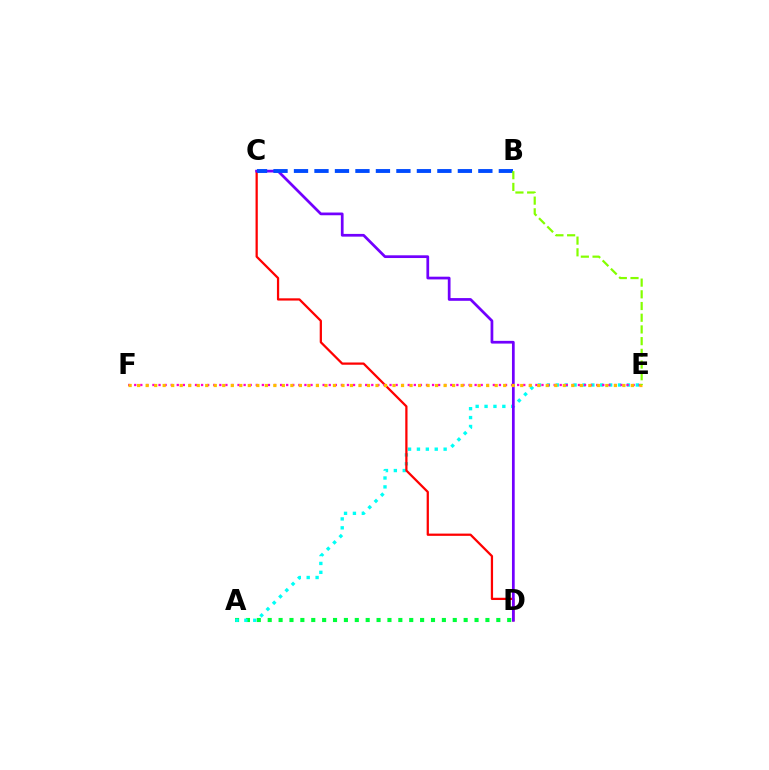{('A', 'D'): [{'color': '#00ff39', 'line_style': 'dotted', 'thickness': 2.96}], ('A', 'E'): [{'color': '#00fff6', 'line_style': 'dotted', 'thickness': 2.42}], ('C', 'D'): [{'color': '#ff0000', 'line_style': 'solid', 'thickness': 1.62}, {'color': '#7200ff', 'line_style': 'solid', 'thickness': 1.96}], ('E', 'F'): [{'color': '#ff00cf', 'line_style': 'dotted', 'thickness': 1.65}, {'color': '#ffbd00', 'line_style': 'dotted', 'thickness': 2.31}], ('B', 'C'): [{'color': '#004bff', 'line_style': 'dashed', 'thickness': 2.78}], ('B', 'E'): [{'color': '#84ff00', 'line_style': 'dashed', 'thickness': 1.59}]}